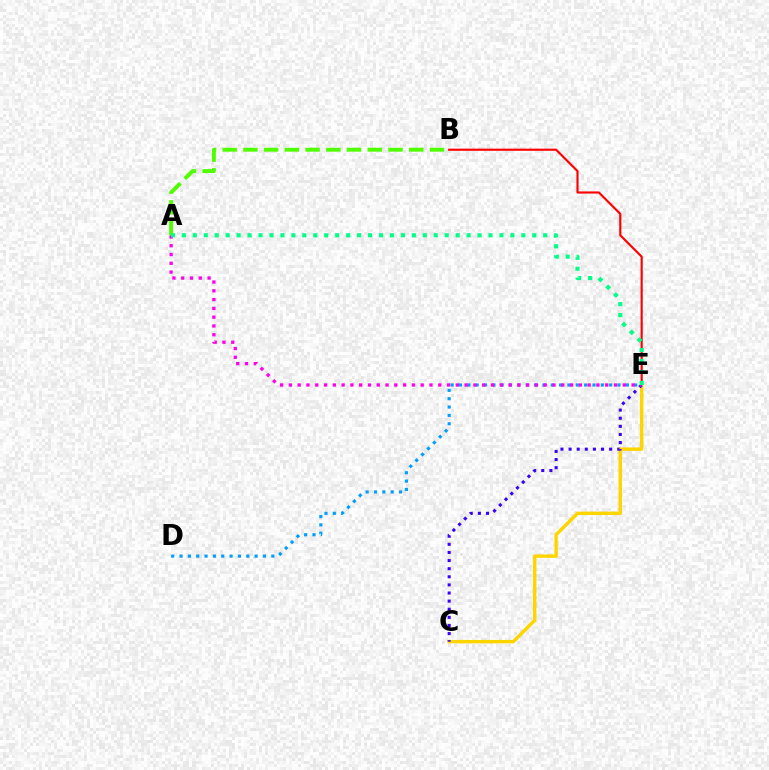{('D', 'E'): [{'color': '#009eff', 'line_style': 'dotted', 'thickness': 2.27}], ('B', 'E'): [{'color': '#ff0000', 'line_style': 'solid', 'thickness': 1.55}], ('C', 'E'): [{'color': '#ffd500', 'line_style': 'solid', 'thickness': 2.47}, {'color': '#3700ff', 'line_style': 'dotted', 'thickness': 2.2}], ('A', 'E'): [{'color': '#ff00ed', 'line_style': 'dotted', 'thickness': 2.39}, {'color': '#00ff86', 'line_style': 'dotted', 'thickness': 2.98}], ('A', 'B'): [{'color': '#4fff00', 'line_style': 'dashed', 'thickness': 2.82}]}